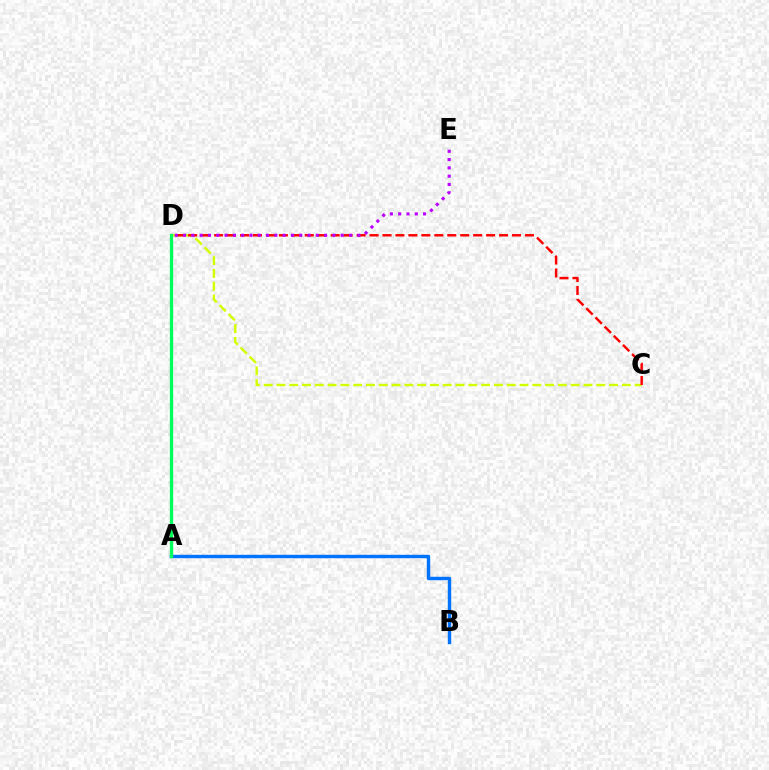{('C', 'D'): [{'color': '#d1ff00', 'line_style': 'dashed', 'thickness': 1.74}, {'color': '#ff0000', 'line_style': 'dashed', 'thickness': 1.76}], ('A', 'B'): [{'color': '#0074ff', 'line_style': 'solid', 'thickness': 2.46}], ('A', 'D'): [{'color': '#00ff5c', 'line_style': 'solid', 'thickness': 2.4}], ('D', 'E'): [{'color': '#b900ff', 'line_style': 'dotted', 'thickness': 2.25}]}